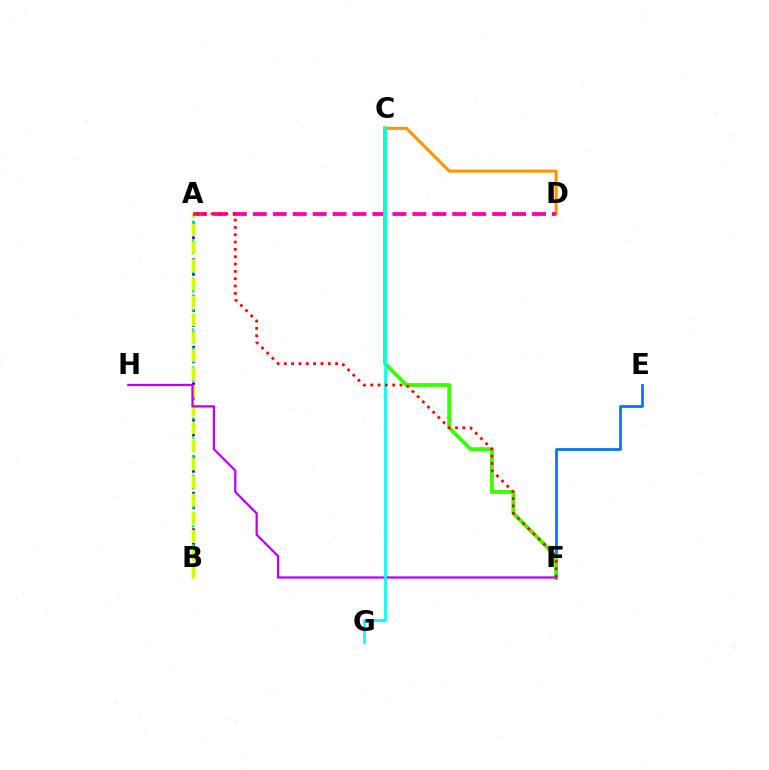{('A', 'B'): [{'color': '#2500ff', 'line_style': 'dotted', 'thickness': 1.98}, {'color': '#00ff5c', 'line_style': 'dotted', 'thickness': 1.73}, {'color': '#d1ff00', 'line_style': 'dashed', 'thickness': 2.45}], ('E', 'F'): [{'color': '#0074ff', 'line_style': 'solid', 'thickness': 1.96}], ('C', 'D'): [{'color': '#ff9400', 'line_style': 'solid', 'thickness': 2.21}], ('A', 'D'): [{'color': '#ff00ac', 'line_style': 'dashed', 'thickness': 2.71}], ('C', 'F'): [{'color': '#3dff00', 'line_style': 'solid', 'thickness': 2.78}], ('F', 'H'): [{'color': '#b900ff', 'line_style': 'solid', 'thickness': 1.63}], ('C', 'G'): [{'color': '#00fff6', 'line_style': 'solid', 'thickness': 1.93}], ('A', 'F'): [{'color': '#ff0000', 'line_style': 'dotted', 'thickness': 1.99}]}